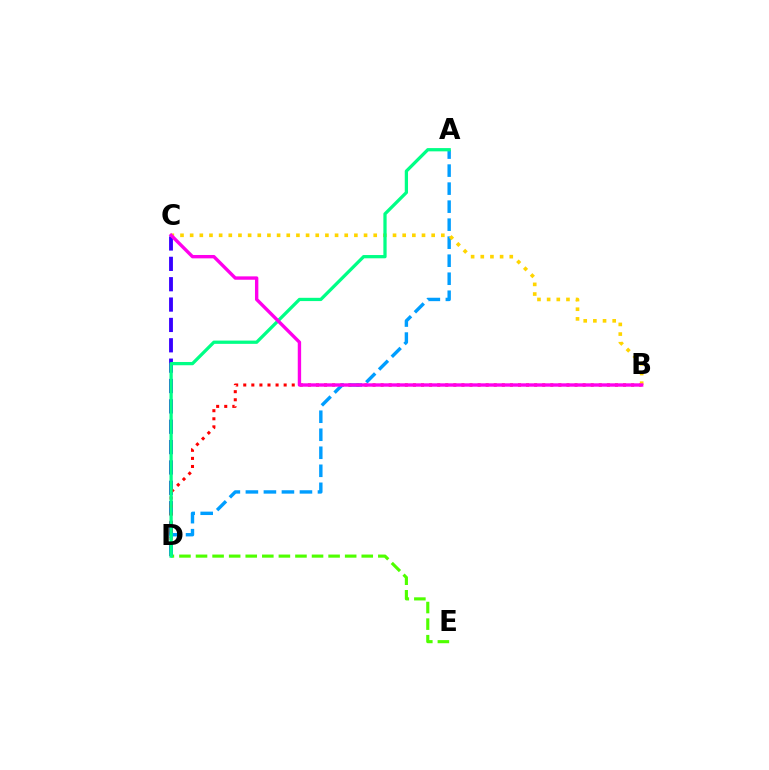{('C', 'D'): [{'color': '#3700ff', 'line_style': 'dashed', 'thickness': 2.77}], ('D', 'E'): [{'color': '#4fff00', 'line_style': 'dashed', 'thickness': 2.25}], ('B', 'D'): [{'color': '#ff0000', 'line_style': 'dotted', 'thickness': 2.2}], ('A', 'D'): [{'color': '#009eff', 'line_style': 'dashed', 'thickness': 2.45}, {'color': '#00ff86', 'line_style': 'solid', 'thickness': 2.35}], ('B', 'C'): [{'color': '#ffd500', 'line_style': 'dotted', 'thickness': 2.62}, {'color': '#ff00ed', 'line_style': 'solid', 'thickness': 2.43}]}